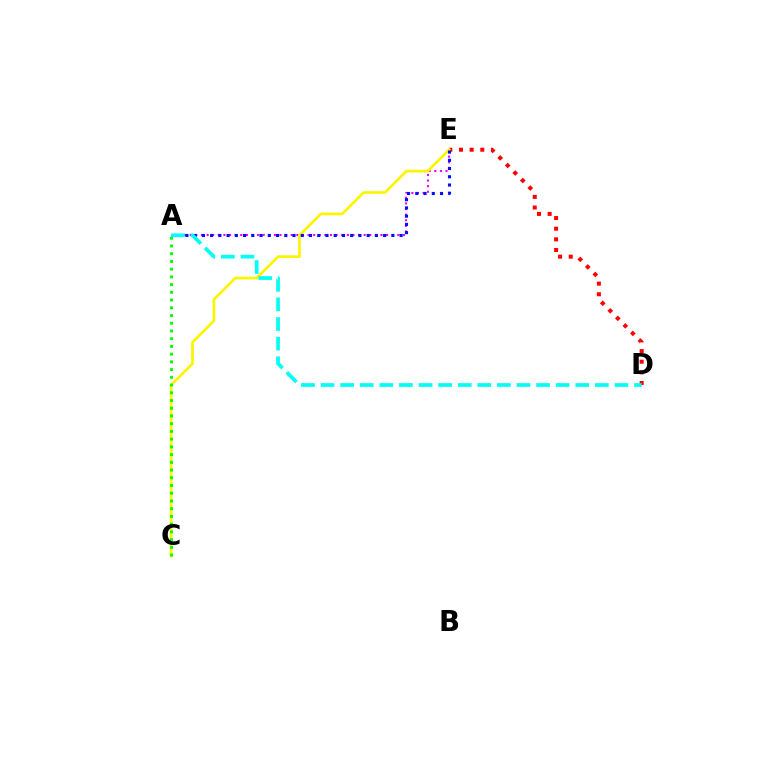{('D', 'E'): [{'color': '#ff0000', 'line_style': 'dotted', 'thickness': 2.89}], ('A', 'E'): [{'color': '#ee00ff', 'line_style': 'dotted', 'thickness': 1.52}, {'color': '#0010ff', 'line_style': 'dotted', 'thickness': 2.24}], ('C', 'E'): [{'color': '#fcf500', 'line_style': 'solid', 'thickness': 1.95}], ('A', 'C'): [{'color': '#08ff00', 'line_style': 'dotted', 'thickness': 2.1}], ('A', 'D'): [{'color': '#00fff6', 'line_style': 'dashed', 'thickness': 2.66}]}